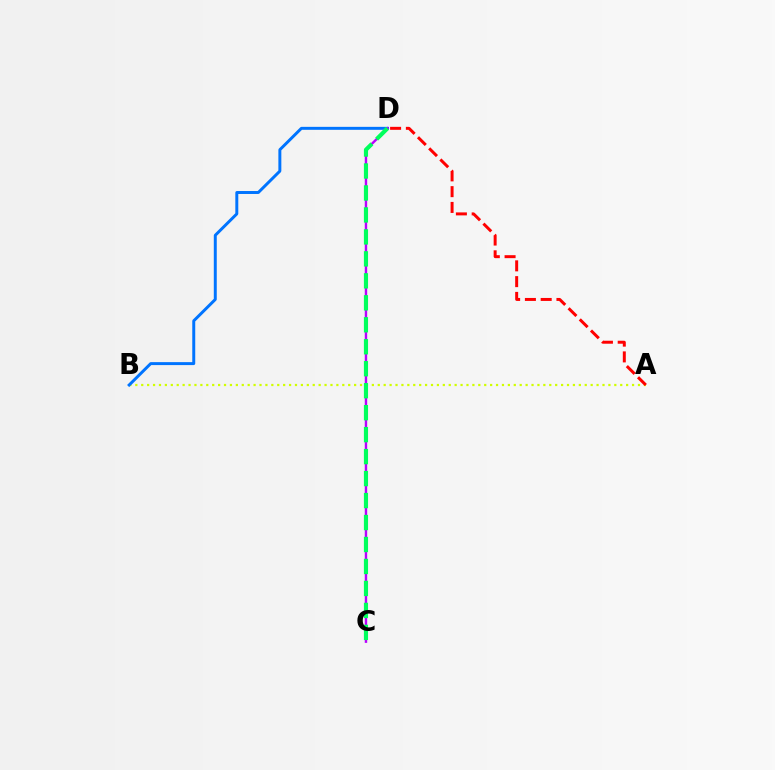{('A', 'B'): [{'color': '#d1ff00', 'line_style': 'dotted', 'thickness': 1.61}], ('B', 'D'): [{'color': '#0074ff', 'line_style': 'solid', 'thickness': 2.13}], ('A', 'D'): [{'color': '#ff0000', 'line_style': 'dashed', 'thickness': 2.14}], ('C', 'D'): [{'color': '#b900ff', 'line_style': 'solid', 'thickness': 1.74}, {'color': '#00ff5c', 'line_style': 'dashed', 'thickness': 2.98}]}